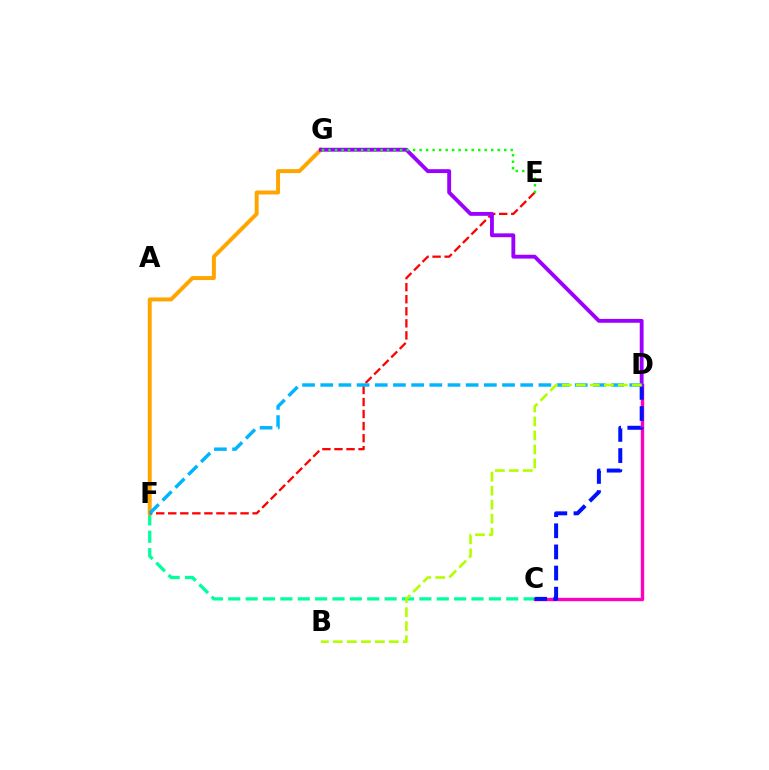{('C', 'F'): [{'color': '#00ff9d', 'line_style': 'dashed', 'thickness': 2.36}], ('C', 'D'): [{'color': '#ff00bd', 'line_style': 'solid', 'thickness': 2.44}, {'color': '#0010ff', 'line_style': 'dashed', 'thickness': 2.87}], ('F', 'G'): [{'color': '#ffa500', 'line_style': 'solid', 'thickness': 2.84}], ('E', 'F'): [{'color': '#ff0000', 'line_style': 'dashed', 'thickness': 1.64}], ('D', 'G'): [{'color': '#9b00ff', 'line_style': 'solid', 'thickness': 2.78}], ('D', 'F'): [{'color': '#00b5ff', 'line_style': 'dashed', 'thickness': 2.47}], ('B', 'D'): [{'color': '#b3ff00', 'line_style': 'dashed', 'thickness': 1.9}], ('E', 'G'): [{'color': '#08ff00', 'line_style': 'dotted', 'thickness': 1.77}]}